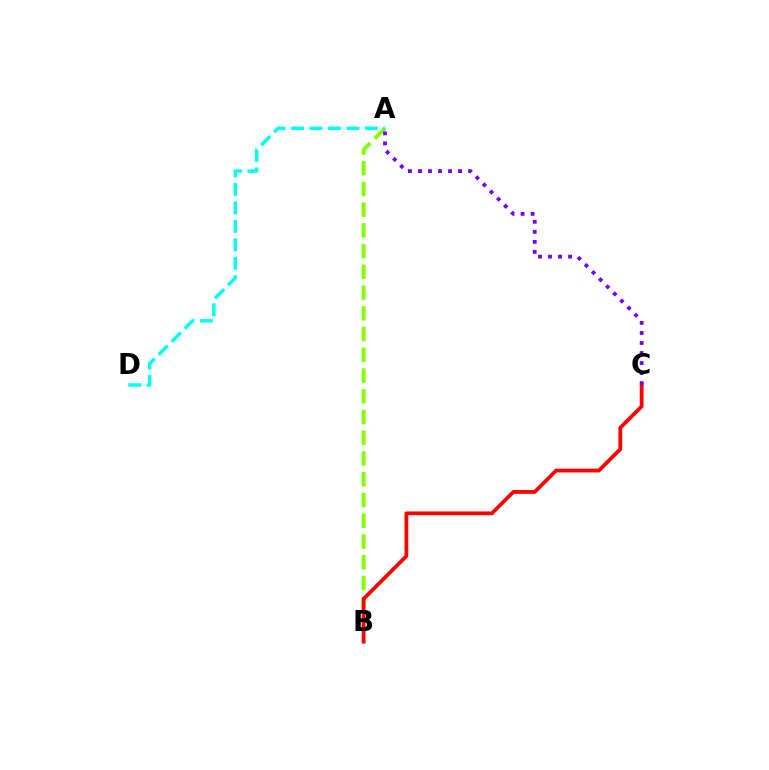{('A', 'B'): [{'color': '#84ff00', 'line_style': 'dashed', 'thickness': 2.82}], ('B', 'C'): [{'color': '#ff0000', 'line_style': 'solid', 'thickness': 2.71}], ('A', 'C'): [{'color': '#7200ff', 'line_style': 'dotted', 'thickness': 2.72}], ('A', 'D'): [{'color': '#00fff6', 'line_style': 'dashed', 'thickness': 2.51}]}